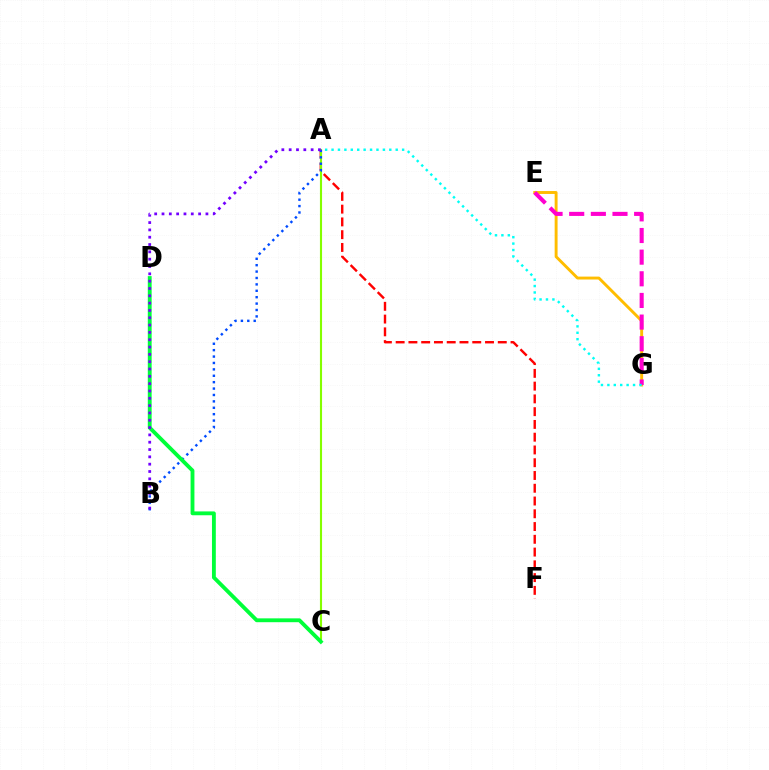{('E', 'G'): [{'color': '#ffbd00', 'line_style': 'solid', 'thickness': 2.1}, {'color': '#ff00cf', 'line_style': 'dashed', 'thickness': 2.94}], ('A', 'F'): [{'color': '#ff0000', 'line_style': 'dashed', 'thickness': 1.73}], ('A', 'C'): [{'color': '#84ff00', 'line_style': 'solid', 'thickness': 1.52}], ('A', 'B'): [{'color': '#004bff', 'line_style': 'dotted', 'thickness': 1.74}, {'color': '#7200ff', 'line_style': 'dotted', 'thickness': 1.99}], ('C', 'D'): [{'color': '#00ff39', 'line_style': 'solid', 'thickness': 2.77}], ('A', 'G'): [{'color': '#00fff6', 'line_style': 'dotted', 'thickness': 1.74}]}